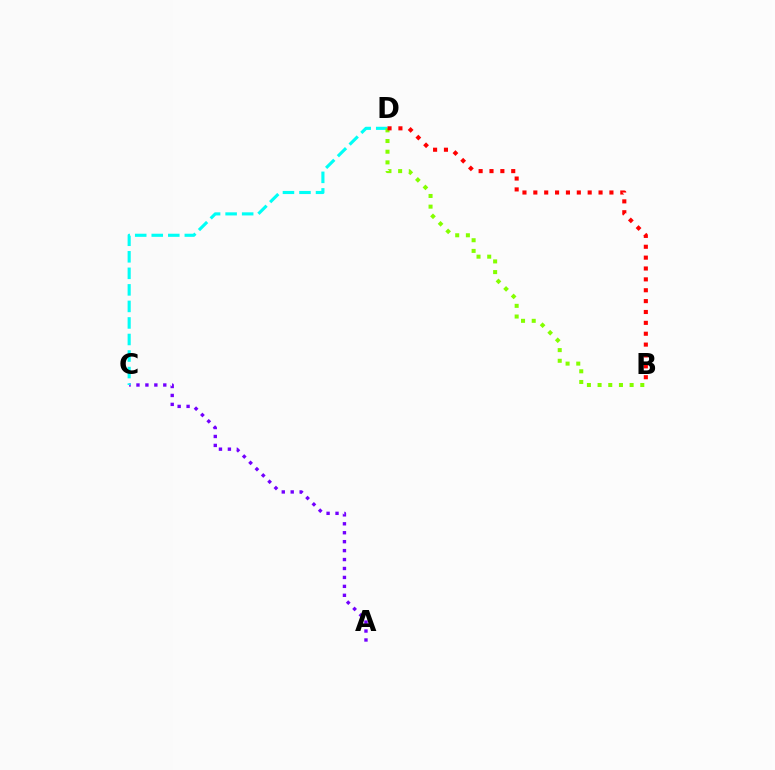{('A', 'C'): [{'color': '#7200ff', 'line_style': 'dotted', 'thickness': 2.43}], ('C', 'D'): [{'color': '#00fff6', 'line_style': 'dashed', 'thickness': 2.25}], ('B', 'D'): [{'color': '#84ff00', 'line_style': 'dotted', 'thickness': 2.9}, {'color': '#ff0000', 'line_style': 'dotted', 'thickness': 2.95}]}